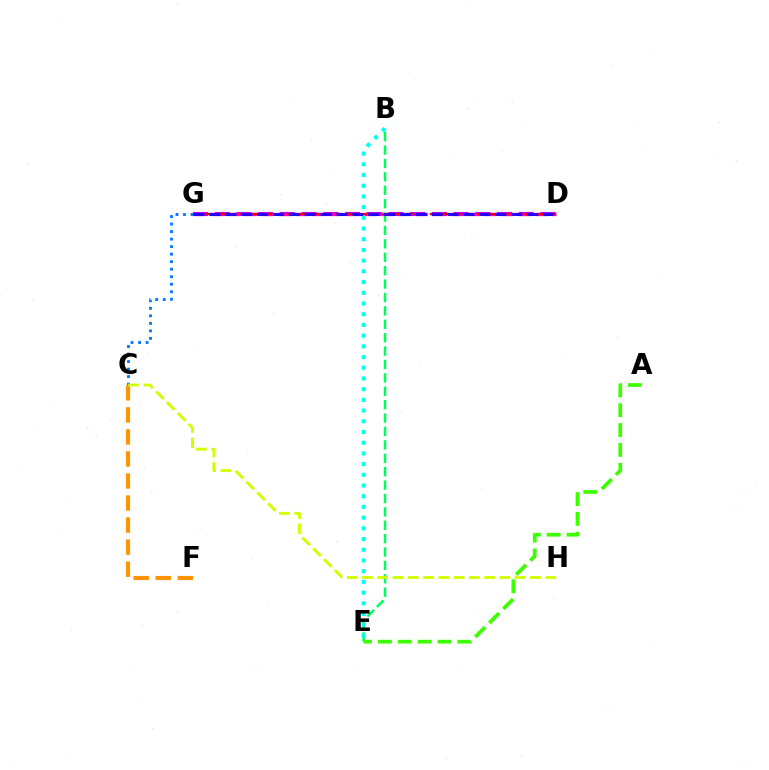{('C', 'G'): [{'color': '#0074ff', 'line_style': 'dotted', 'thickness': 2.04}], ('D', 'G'): [{'color': '#b900ff', 'line_style': 'dashed', 'thickness': 2.95}, {'color': '#ff00ac', 'line_style': 'dashed', 'thickness': 2.32}, {'color': '#ff0000', 'line_style': 'dashed', 'thickness': 1.61}, {'color': '#2500ff', 'line_style': 'dashed', 'thickness': 2.16}], ('C', 'F'): [{'color': '#ff9400', 'line_style': 'dashed', 'thickness': 2.99}], ('B', 'E'): [{'color': '#00ff5c', 'line_style': 'dashed', 'thickness': 1.82}, {'color': '#00fff6', 'line_style': 'dotted', 'thickness': 2.91}], ('A', 'E'): [{'color': '#3dff00', 'line_style': 'dashed', 'thickness': 2.7}], ('C', 'H'): [{'color': '#d1ff00', 'line_style': 'dashed', 'thickness': 2.07}]}